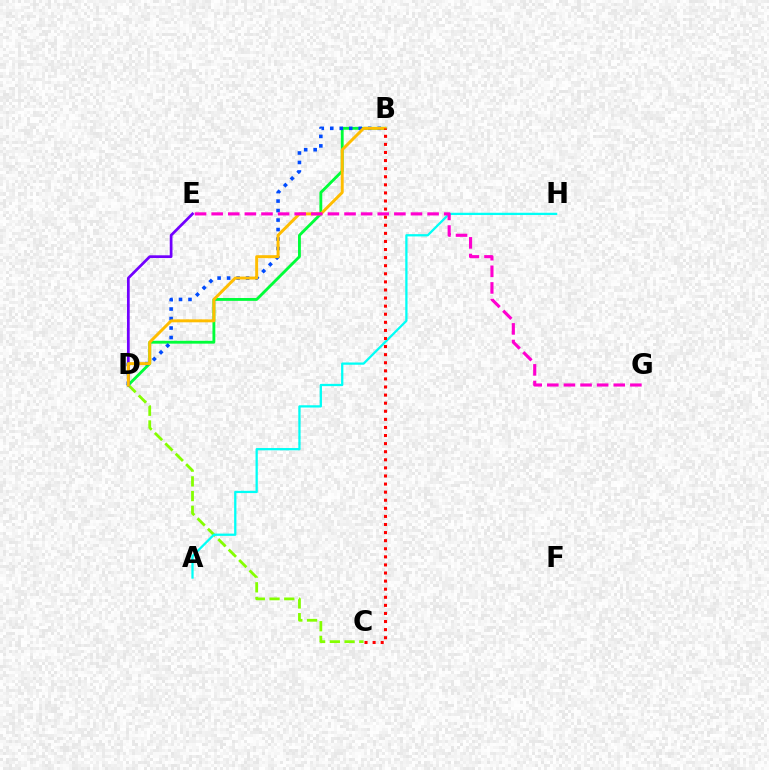{('B', 'D'): [{'color': '#00ff39', 'line_style': 'solid', 'thickness': 2.06}, {'color': '#004bff', 'line_style': 'dotted', 'thickness': 2.58}, {'color': '#ffbd00', 'line_style': 'solid', 'thickness': 2.13}], ('C', 'D'): [{'color': '#84ff00', 'line_style': 'dashed', 'thickness': 2.0}], ('D', 'E'): [{'color': '#7200ff', 'line_style': 'solid', 'thickness': 1.97}], ('A', 'H'): [{'color': '#00fff6', 'line_style': 'solid', 'thickness': 1.64}], ('E', 'G'): [{'color': '#ff00cf', 'line_style': 'dashed', 'thickness': 2.26}], ('B', 'C'): [{'color': '#ff0000', 'line_style': 'dotted', 'thickness': 2.2}]}